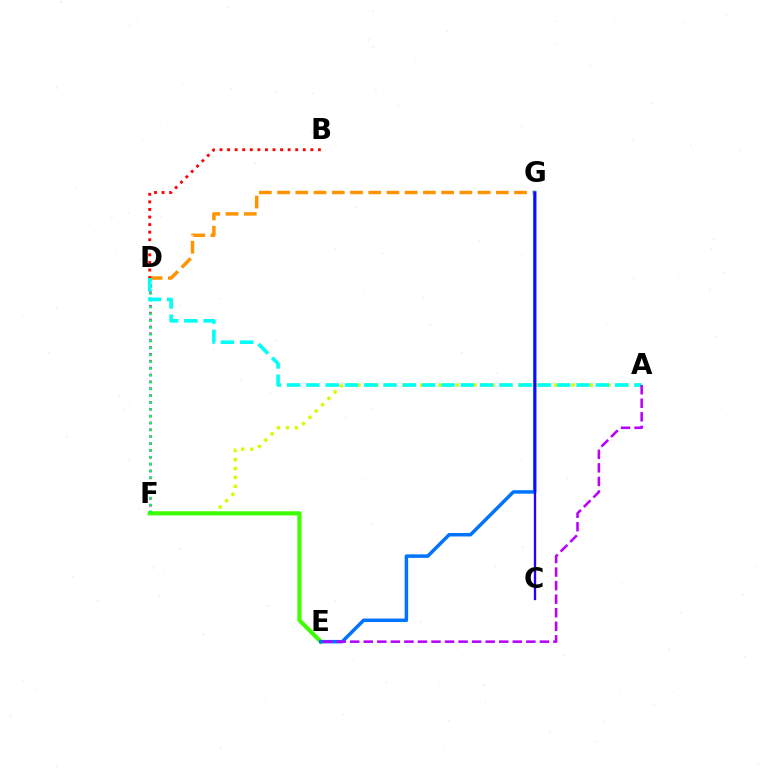{('A', 'F'): [{'color': '#d1ff00', 'line_style': 'dotted', 'thickness': 2.43}], ('D', 'F'): [{'color': '#ff00ac', 'line_style': 'dotted', 'thickness': 1.87}, {'color': '#00ff5c', 'line_style': 'dotted', 'thickness': 1.85}], ('D', 'G'): [{'color': '#ff9400', 'line_style': 'dashed', 'thickness': 2.48}], ('E', 'F'): [{'color': '#3dff00', 'line_style': 'solid', 'thickness': 2.97}], ('E', 'G'): [{'color': '#0074ff', 'line_style': 'solid', 'thickness': 2.51}], ('C', 'G'): [{'color': '#2500ff', 'line_style': 'solid', 'thickness': 1.66}], ('A', 'D'): [{'color': '#00fff6', 'line_style': 'dashed', 'thickness': 2.62}], ('B', 'D'): [{'color': '#ff0000', 'line_style': 'dotted', 'thickness': 2.06}], ('A', 'E'): [{'color': '#b900ff', 'line_style': 'dashed', 'thickness': 1.84}]}